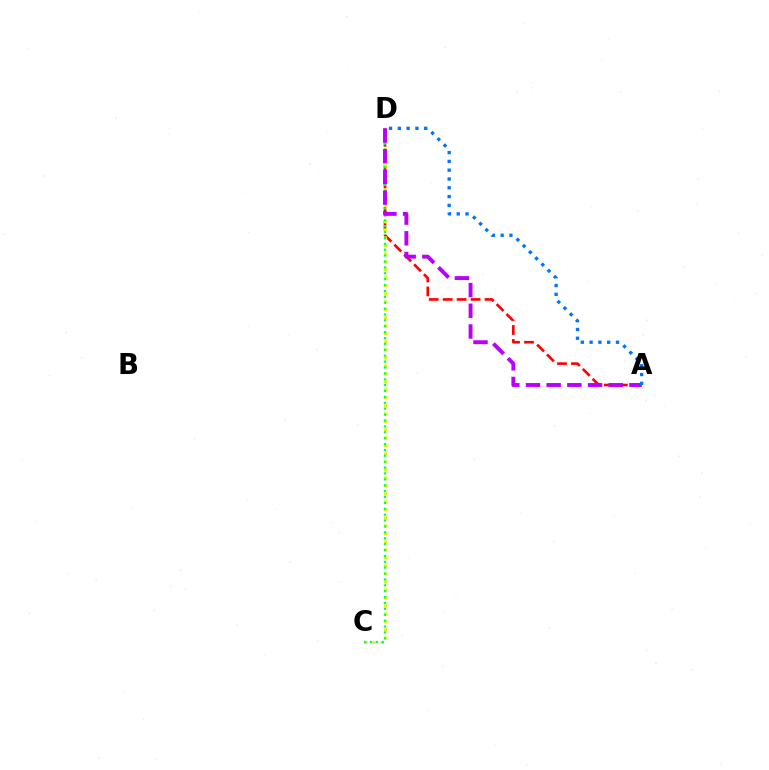{('A', 'D'): [{'color': '#ff0000', 'line_style': 'dashed', 'thickness': 1.89}, {'color': '#b900ff', 'line_style': 'dashed', 'thickness': 2.81}, {'color': '#0074ff', 'line_style': 'dotted', 'thickness': 2.39}], ('C', 'D'): [{'color': '#d1ff00', 'line_style': 'dotted', 'thickness': 2.17}, {'color': '#00ff5c', 'line_style': 'dotted', 'thickness': 1.6}]}